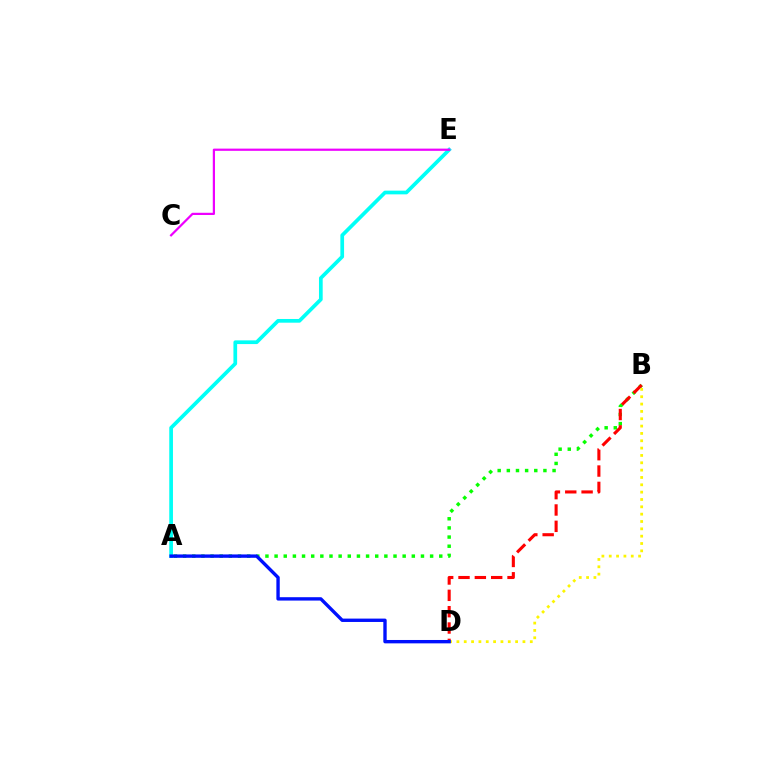{('A', 'B'): [{'color': '#08ff00', 'line_style': 'dotted', 'thickness': 2.49}], ('A', 'E'): [{'color': '#00fff6', 'line_style': 'solid', 'thickness': 2.67}], ('B', 'D'): [{'color': '#ff0000', 'line_style': 'dashed', 'thickness': 2.22}, {'color': '#fcf500', 'line_style': 'dotted', 'thickness': 1.99}], ('C', 'E'): [{'color': '#ee00ff', 'line_style': 'solid', 'thickness': 1.6}], ('A', 'D'): [{'color': '#0010ff', 'line_style': 'solid', 'thickness': 2.43}]}